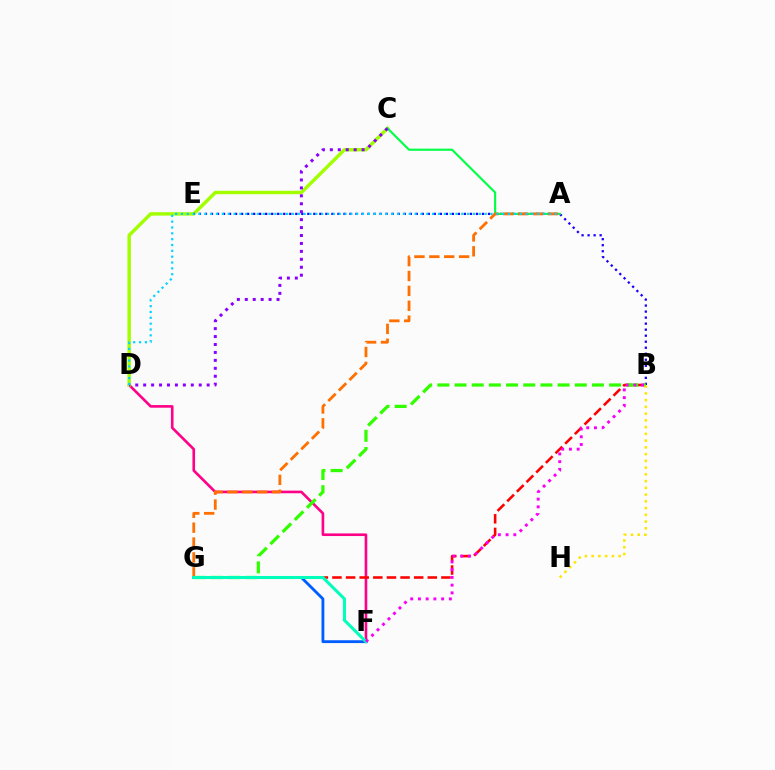{('D', 'F'): [{'color': '#ff0088', 'line_style': 'solid', 'thickness': 1.89}], ('C', 'D'): [{'color': '#a2ff00', 'line_style': 'solid', 'thickness': 2.48}, {'color': '#8a00ff', 'line_style': 'dotted', 'thickness': 2.16}], ('B', 'E'): [{'color': '#1900ff', 'line_style': 'dotted', 'thickness': 1.64}], ('B', 'G'): [{'color': '#ff0000', 'line_style': 'dashed', 'thickness': 1.85}, {'color': '#31ff00', 'line_style': 'dashed', 'thickness': 2.33}], ('A', 'C'): [{'color': '#00ff45', 'line_style': 'solid', 'thickness': 1.54}], ('F', 'G'): [{'color': '#005dff', 'line_style': 'solid', 'thickness': 2.04}, {'color': '#00ffbb', 'line_style': 'solid', 'thickness': 2.2}], ('A', 'G'): [{'color': '#ff7000', 'line_style': 'dashed', 'thickness': 2.02}], ('B', 'F'): [{'color': '#fa00f9', 'line_style': 'dotted', 'thickness': 2.1}], ('B', 'H'): [{'color': '#ffe600', 'line_style': 'dotted', 'thickness': 1.83}], ('A', 'D'): [{'color': '#00d3ff', 'line_style': 'dotted', 'thickness': 1.59}]}